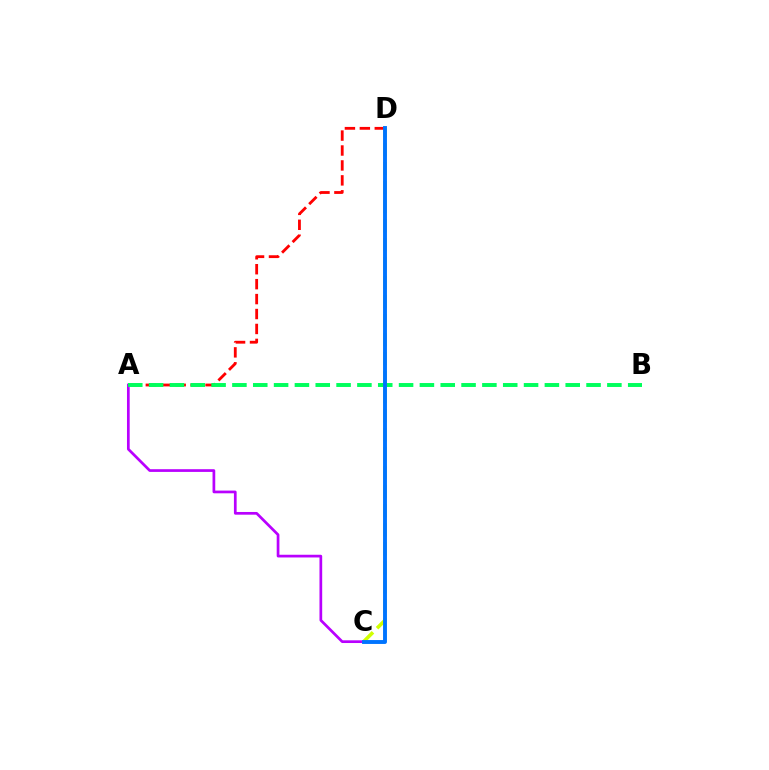{('A', 'C'): [{'color': '#b900ff', 'line_style': 'solid', 'thickness': 1.95}], ('C', 'D'): [{'color': '#d1ff00', 'line_style': 'dashed', 'thickness': 2.58}, {'color': '#0074ff', 'line_style': 'solid', 'thickness': 2.81}], ('A', 'D'): [{'color': '#ff0000', 'line_style': 'dashed', 'thickness': 2.03}], ('A', 'B'): [{'color': '#00ff5c', 'line_style': 'dashed', 'thickness': 2.83}]}